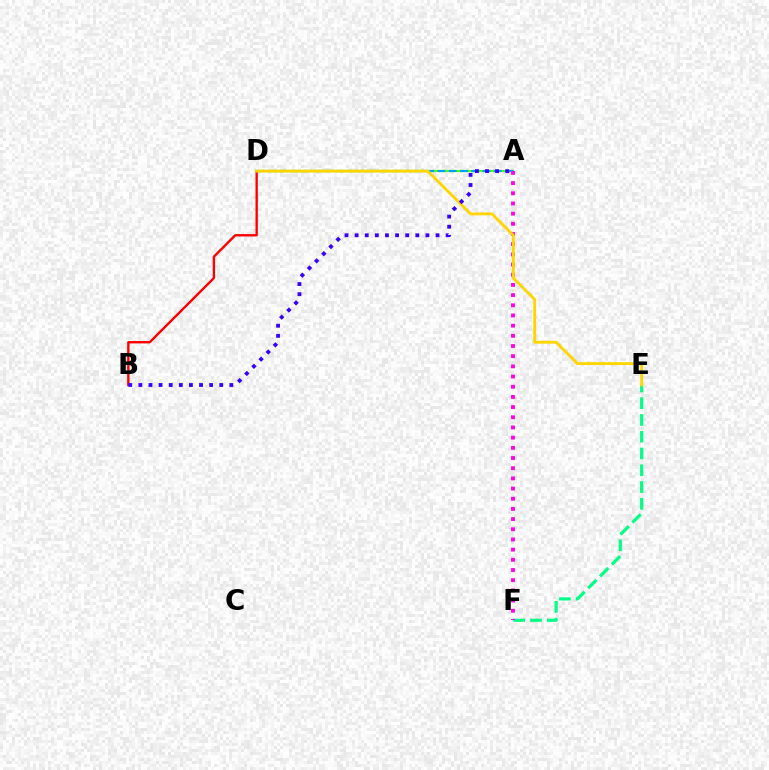{('A', 'D'): [{'color': '#4fff00', 'line_style': 'solid', 'thickness': 1.58}, {'color': '#009eff', 'line_style': 'dashed', 'thickness': 1.53}], ('E', 'F'): [{'color': '#00ff86', 'line_style': 'dashed', 'thickness': 2.28}], ('A', 'F'): [{'color': '#ff00ed', 'line_style': 'dotted', 'thickness': 2.77}], ('B', 'D'): [{'color': '#ff0000', 'line_style': 'solid', 'thickness': 1.71}], ('D', 'E'): [{'color': '#ffd500', 'line_style': 'solid', 'thickness': 2.05}], ('A', 'B'): [{'color': '#3700ff', 'line_style': 'dotted', 'thickness': 2.75}]}